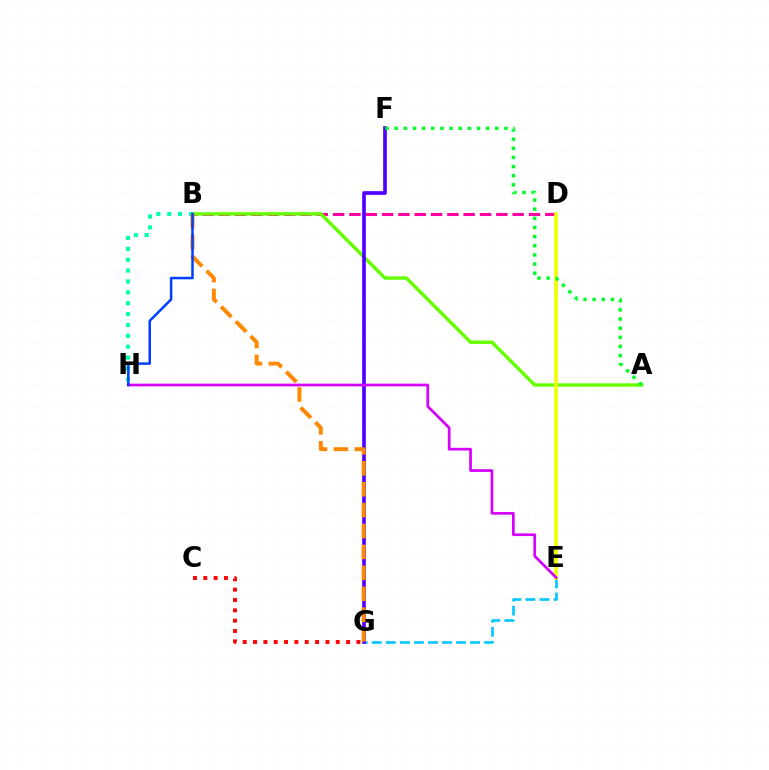{('C', 'G'): [{'color': '#ff0000', 'line_style': 'dotted', 'thickness': 2.81}], ('B', 'D'): [{'color': '#ff00a0', 'line_style': 'dashed', 'thickness': 2.22}], ('E', 'G'): [{'color': '#00c7ff', 'line_style': 'dashed', 'thickness': 1.91}], ('A', 'B'): [{'color': '#66ff00', 'line_style': 'solid', 'thickness': 2.45}], ('F', 'G'): [{'color': '#4f00ff', 'line_style': 'solid', 'thickness': 2.64}], ('D', 'E'): [{'color': '#eeff00', 'line_style': 'solid', 'thickness': 2.6}], ('B', 'H'): [{'color': '#00ffaf', 'line_style': 'dotted', 'thickness': 2.95}, {'color': '#003fff', 'line_style': 'solid', 'thickness': 1.8}], ('E', 'H'): [{'color': '#d600ff', 'line_style': 'solid', 'thickness': 1.95}], ('A', 'F'): [{'color': '#00ff27', 'line_style': 'dotted', 'thickness': 2.48}], ('B', 'G'): [{'color': '#ff8800', 'line_style': 'dashed', 'thickness': 2.84}]}